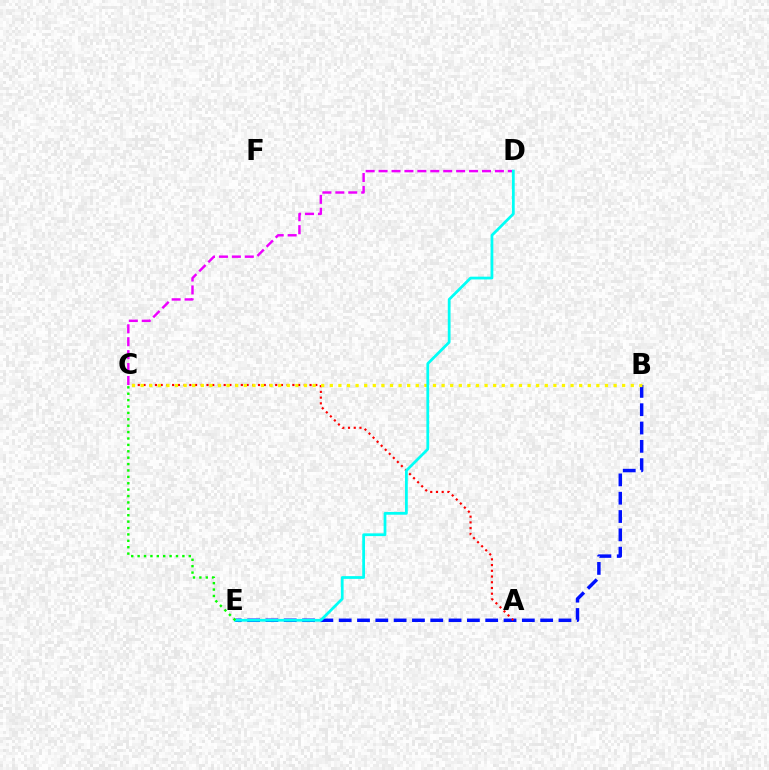{('C', 'D'): [{'color': '#ee00ff', 'line_style': 'dashed', 'thickness': 1.76}], ('B', 'E'): [{'color': '#0010ff', 'line_style': 'dashed', 'thickness': 2.49}], ('A', 'C'): [{'color': '#ff0000', 'line_style': 'dotted', 'thickness': 1.56}], ('B', 'C'): [{'color': '#fcf500', 'line_style': 'dotted', 'thickness': 2.34}], ('D', 'E'): [{'color': '#00fff6', 'line_style': 'solid', 'thickness': 1.99}], ('C', 'E'): [{'color': '#08ff00', 'line_style': 'dotted', 'thickness': 1.74}]}